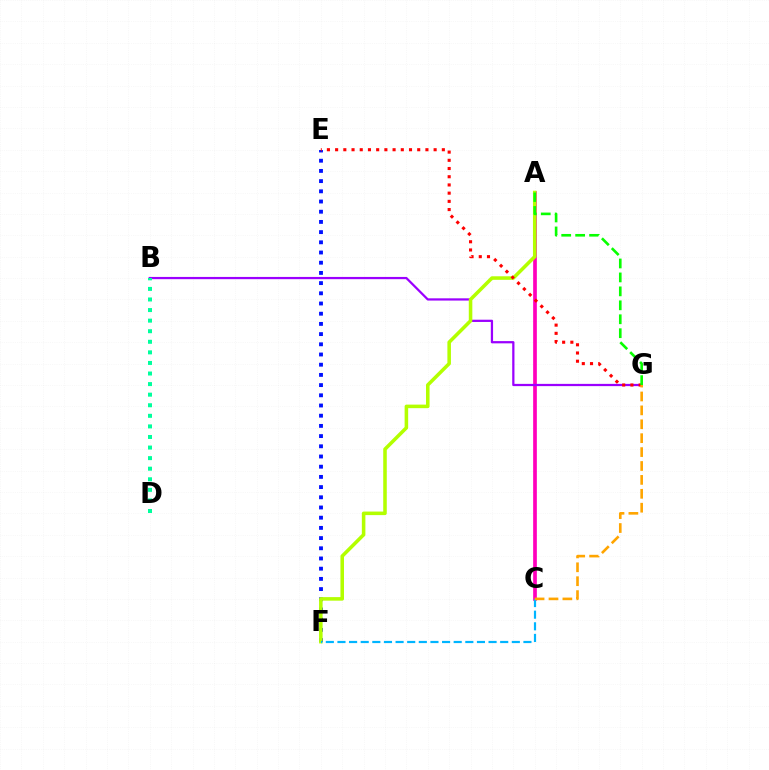{('E', 'F'): [{'color': '#0010ff', 'line_style': 'dotted', 'thickness': 2.77}], ('A', 'C'): [{'color': '#ff00bd', 'line_style': 'solid', 'thickness': 2.66}], ('B', 'G'): [{'color': '#9b00ff', 'line_style': 'solid', 'thickness': 1.62}], ('A', 'F'): [{'color': '#b3ff00', 'line_style': 'solid', 'thickness': 2.55}], ('C', 'F'): [{'color': '#00b5ff', 'line_style': 'dashed', 'thickness': 1.58}], ('B', 'D'): [{'color': '#00ff9d', 'line_style': 'dotted', 'thickness': 2.87}], ('E', 'G'): [{'color': '#ff0000', 'line_style': 'dotted', 'thickness': 2.23}], ('A', 'G'): [{'color': '#08ff00', 'line_style': 'dashed', 'thickness': 1.89}], ('C', 'G'): [{'color': '#ffa500', 'line_style': 'dashed', 'thickness': 1.89}]}